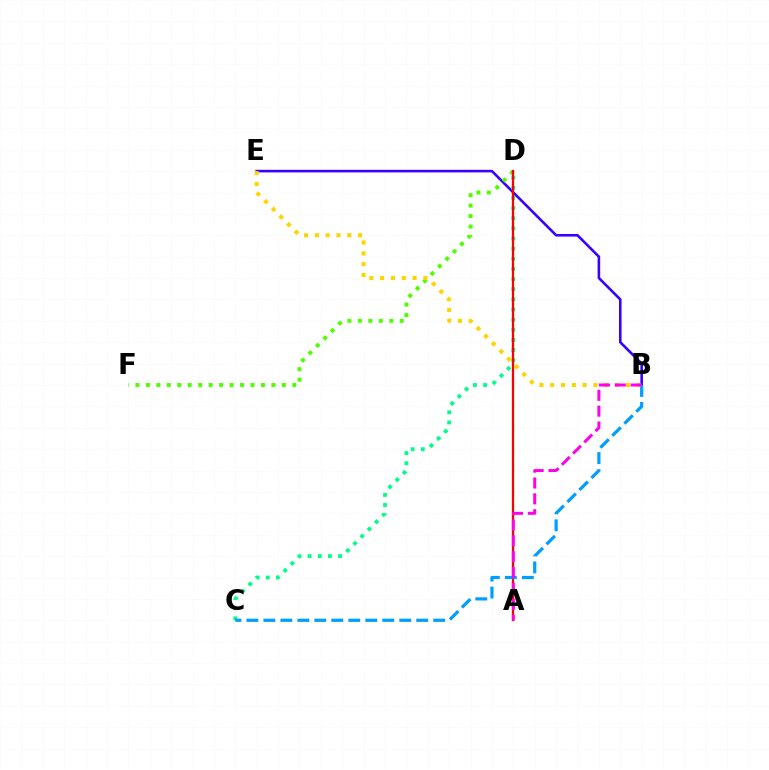{('B', 'E'): [{'color': '#3700ff', 'line_style': 'solid', 'thickness': 1.87}, {'color': '#ffd500', 'line_style': 'dotted', 'thickness': 2.94}], ('C', 'D'): [{'color': '#00ff86', 'line_style': 'dotted', 'thickness': 2.75}], ('D', 'F'): [{'color': '#4fff00', 'line_style': 'dotted', 'thickness': 2.84}], ('A', 'D'): [{'color': '#ff0000', 'line_style': 'solid', 'thickness': 1.63}], ('B', 'C'): [{'color': '#009eff', 'line_style': 'dashed', 'thickness': 2.31}], ('A', 'B'): [{'color': '#ff00ed', 'line_style': 'dashed', 'thickness': 2.15}]}